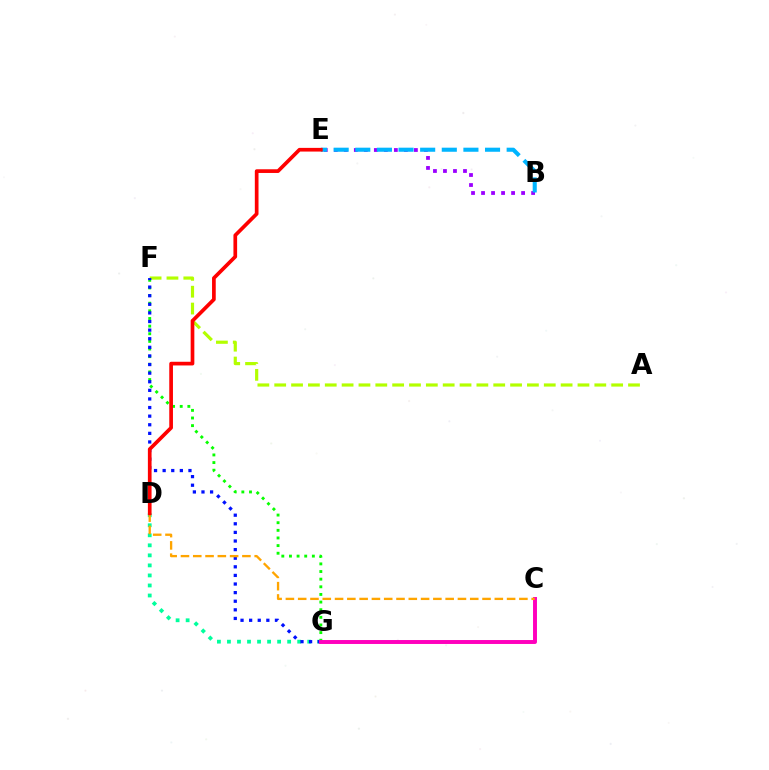{('D', 'G'): [{'color': '#00ff9d', 'line_style': 'dotted', 'thickness': 2.73}], ('B', 'E'): [{'color': '#9b00ff', 'line_style': 'dotted', 'thickness': 2.72}, {'color': '#00b5ff', 'line_style': 'dashed', 'thickness': 2.94}], ('F', 'G'): [{'color': '#08ff00', 'line_style': 'dotted', 'thickness': 2.07}, {'color': '#0010ff', 'line_style': 'dotted', 'thickness': 2.34}], ('A', 'F'): [{'color': '#b3ff00', 'line_style': 'dashed', 'thickness': 2.29}], ('C', 'G'): [{'color': '#ff00bd', 'line_style': 'solid', 'thickness': 2.84}], ('C', 'D'): [{'color': '#ffa500', 'line_style': 'dashed', 'thickness': 1.67}], ('D', 'E'): [{'color': '#ff0000', 'line_style': 'solid', 'thickness': 2.66}]}